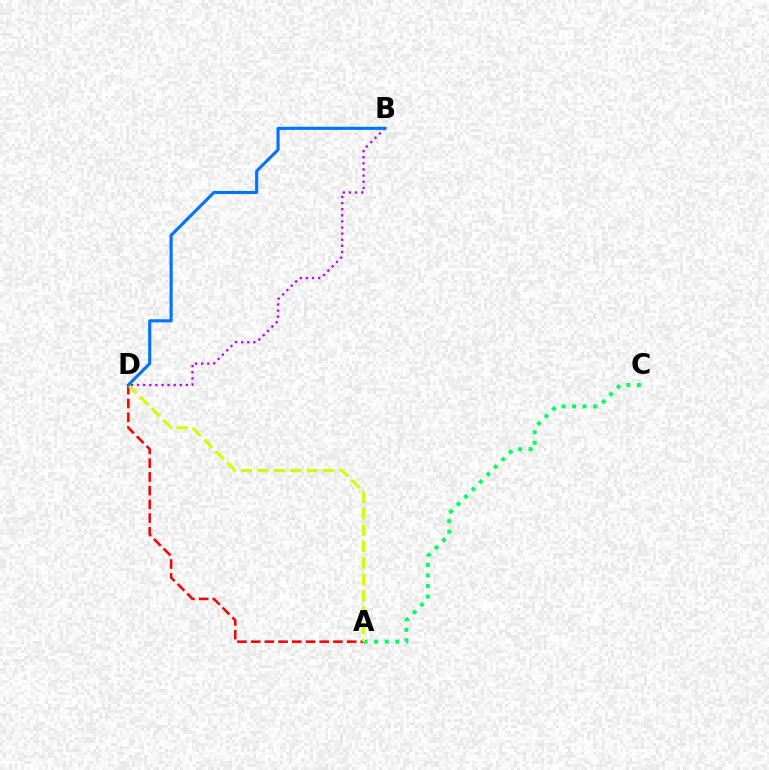{('B', 'D'): [{'color': '#b900ff', 'line_style': 'dotted', 'thickness': 1.66}, {'color': '#0074ff', 'line_style': 'solid', 'thickness': 2.24}], ('A', 'D'): [{'color': '#ff0000', 'line_style': 'dashed', 'thickness': 1.86}, {'color': '#d1ff00', 'line_style': 'dashed', 'thickness': 2.23}], ('A', 'C'): [{'color': '#00ff5c', 'line_style': 'dotted', 'thickness': 2.86}]}